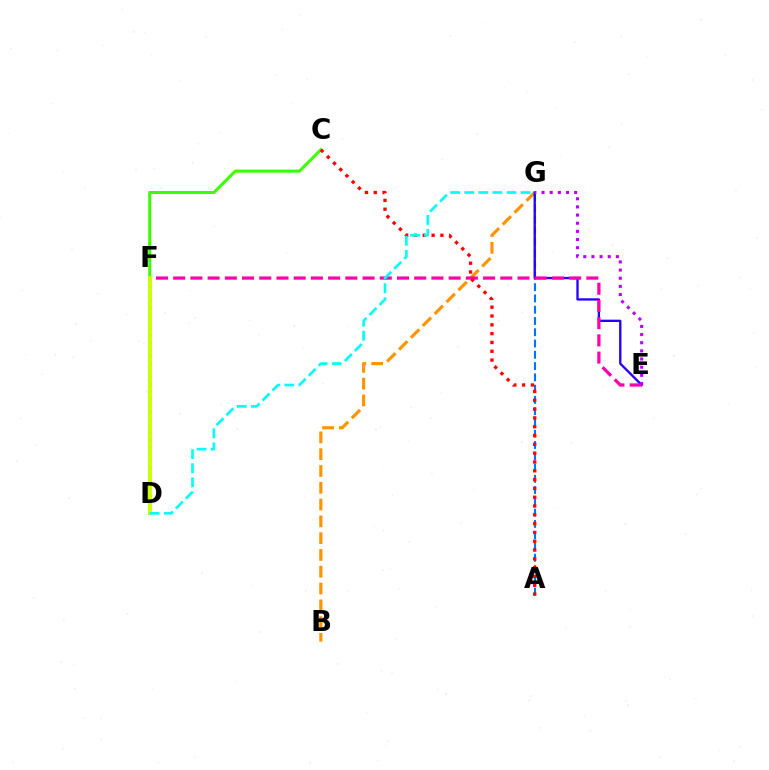{('C', 'D'): [{'color': '#3dff00', 'line_style': 'solid', 'thickness': 2.2}], ('B', 'G'): [{'color': '#ff9400', 'line_style': 'dashed', 'thickness': 2.28}], ('D', 'F'): [{'color': '#00ff5c', 'line_style': 'dotted', 'thickness': 1.89}, {'color': '#d1ff00', 'line_style': 'solid', 'thickness': 2.68}], ('A', 'G'): [{'color': '#0074ff', 'line_style': 'dashed', 'thickness': 1.53}], ('E', 'G'): [{'color': '#2500ff', 'line_style': 'solid', 'thickness': 1.68}, {'color': '#b900ff', 'line_style': 'dotted', 'thickness': 2.21}], ('E', 'F'): [{'color': '#ff00ac', 'line_style': 'dashed', 'thickness': 2.34}], ('A', 'C'): [{'color': '#ff0000', 'line_style': 'dotted', 'thickness': 2.39}], ('D', 'G'): [{'color': '#00fff6', 'line_style': 'dashed', 'thickness': 1.91}]}